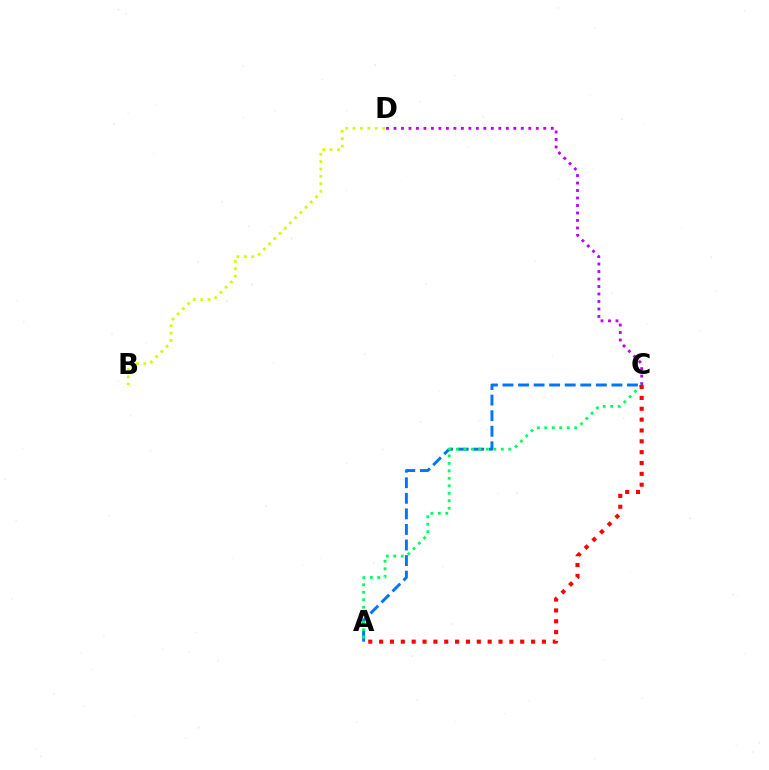{('A', 'C'): [{'color': '#0074ff', 'line_style': 'dashed', 'thickness': 2.11}, {'color': '#00ff5c', 'line_style': 'dotted', 'thickness': 2.03}, {'color': '#ff0000', 'line_style': 'dotted', 'thickness': 2.95}], ('B', 'D'): [{'color': '#d1ff00', 'line_style': 'dotted', 'thickness': 2.01}], ('C', 'D'): [{'color': '#b900ff', 'line_style': 'dotted', 'thickness': 2.03}]}